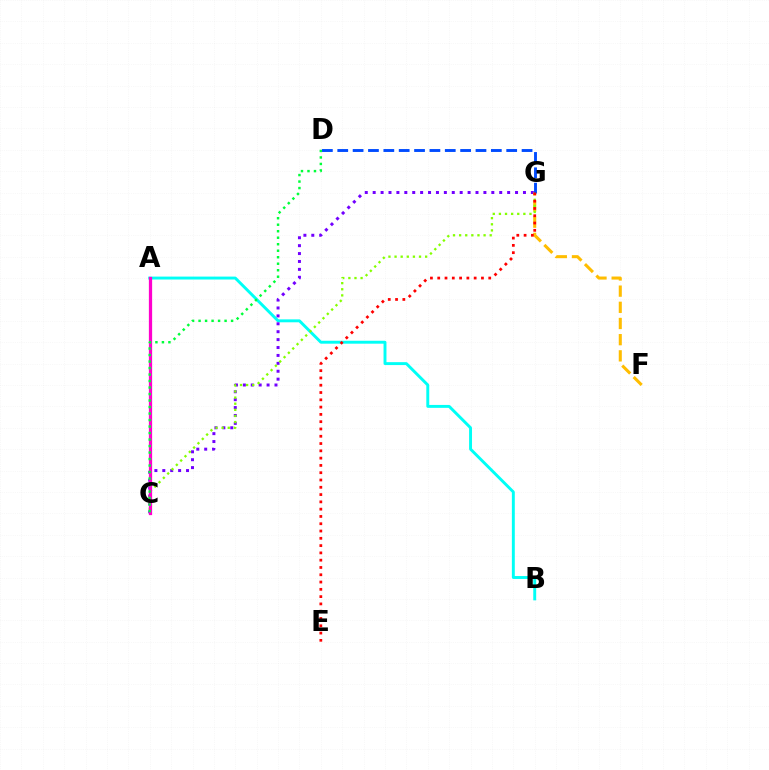{('A', 'B'): [{'color': '#00fff6', 'line_style': 'solid', 'thickness': 2.1}], ('C', 'G'): [{'color': '#7200ff', 'line_style': 'dotted', 'thickness': 2.15}, {'color': '#84ff00', 'line_style': 'dotted', 'thickness': 1.66}], ('F', 'G'): [{'color': '#ffbd00', 'line_style': 'dashed', 'thickness': 2.2}], ('A', 'C'): [{'color': '#ff00cf', 'line_style': 'solid', 'thickness': 2.35}], ('C', 'D'): [{'color': '#00ff39', 'line_style': 'dotted', 'thickness': 1.77}], ('D', 'G'): [{'color': '#004bff', 'line_style': 'dashed', 'thickness': 2.09}], ('E', 'G'): [{'color': '#ff0000', 'line_style': 'dotted', 'thickness': 1.98}]}